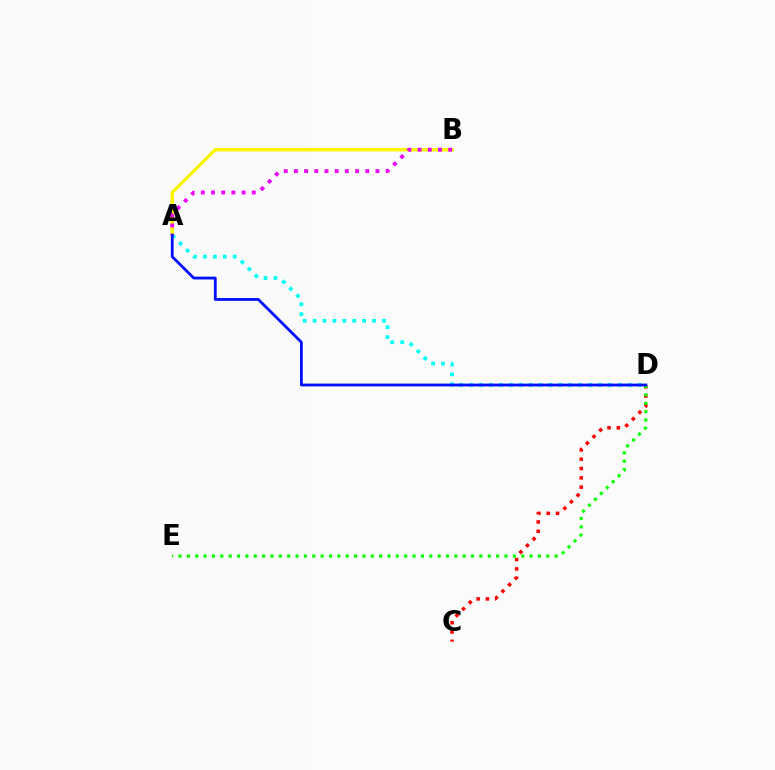{('A', 'B'): [{'color': '#fcf500', 'line_style': 'solid', 'thickness': 2.48}, {'color': '#ee00ff', 'line_style': 'dotted', 'thickness': 2.77}], ('A', 'D'): [{'color': '#00fff6', 'line_style': 'dotted', 'thickness': 2.69}, {'color': '#0010ff', 'line_style': 'solid', 'thickness': 2.02}], ('C', 'D'): [{'color': '#ff0000', 'line_style': 'dotted', 'thickness': 2.53}], ('D', 'E'): [{'color': '#08ff00', 'line_style': 'dotted', 'thickness': 2.27}]}